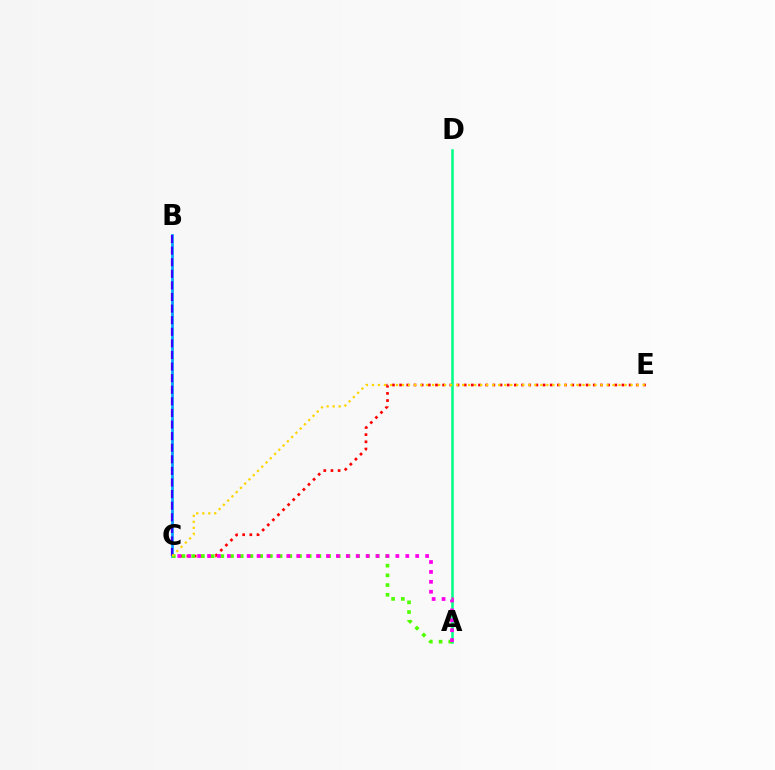{('C', 'E'): [{'color': '#ff0000', 'line_style': 'dotted', 'thickness': 1.95}, {'color': '#ffd500', 'line_style': 'dotted', 'thickness': 1.63}], ('B', 'C'): [{'color': '#009eff', 'line_style': 'solid', 'thickness': 1.95}, {'color': '#3700ff', 'line_style': 'dashed', 'thickness': 1.57}], ('A', 'D'): [{'color': '#00ff86', 'line_style': 'solid', 'thickness': 1.84}], ('A', 'C'): [{'color': '#4fff00', 'line_style': 'dotted', 'thickness': 2.64}, {'color': '#ff00ed', 'line_style': 'dotted', 'thickness': 2.69}]}